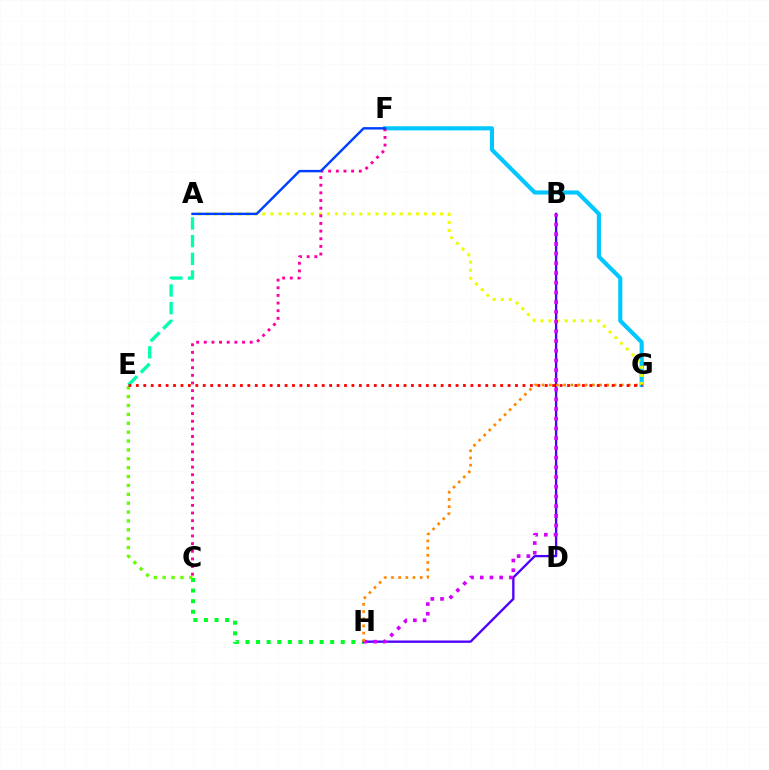{('C', 'H'): [{'color': '#00ff27', 'line_style': 'dotted', 'thickness': 2.88}], ('F', 'G'): [{'color': '#00c7ff', 'line_style': 'solid', 'thickness': 2.97}], ('C', 'E'): [{'color': '#66ff00', 'line_style': 'dotted', 'thickness': 2.41}], ('B', 'H'): [{'color': '#4f00ff', 'line_style': 'solid', 'thickness': 1.69}, {'color': '#d600ff', 'line_style': 'dotted', 'thickness': 2.64}], ('A', 'G'): [{'color': '#eeff00', 'line_style': 'dotted', 'thickness': 2.2}], ('C', 'F'): [{'color': '#ff00a0', 'line_style': 'dotted', 'thickness': 2.08}], ('A', 'E'): [{'color': '#00ffaf', 'line_style': 'dashed', 'thickness': 2.4}], ('G', 'H'): [{'color': '#ff8800', 'line_style': 'dotted', 'thickness': 1.95}], ('A', 'F'): [{'color': '#003fff', 'line_style': 'solid', 'thickness': 1.75}], ('E', 'G'): [{'color': '#ff0000', 'line_style': 'dotted', 'thickness': 2.02}]}